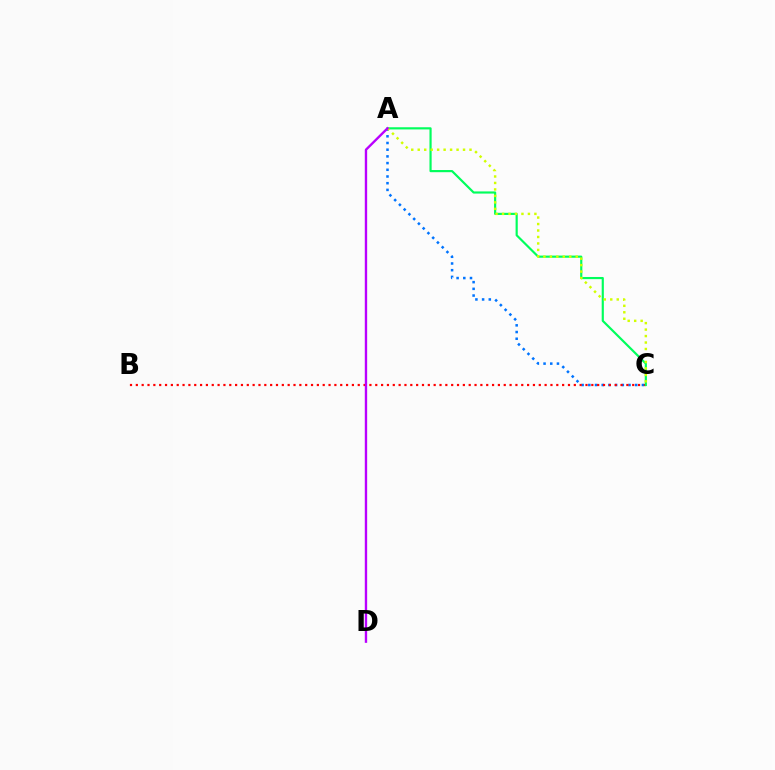{('A', 'C'): [{'color': '#0074ff', 'line_style': 'dotted', 'thickness': 1.82}, {'color': '#00ff5c', 'line_style': 'solid', 'thickness': 1.56}, {'color': '#d1ff00', 'line_style': 'dotted', 'thickness': 1.76}], ('B', 'C'): [{'color': '#ff0000', 'line_style': 'dotted', 'thickness': 1.59}], ('A', 'D'): [{'color': '#b900ff', 'line_style': 'solid', 'thickness': 1.7}]}